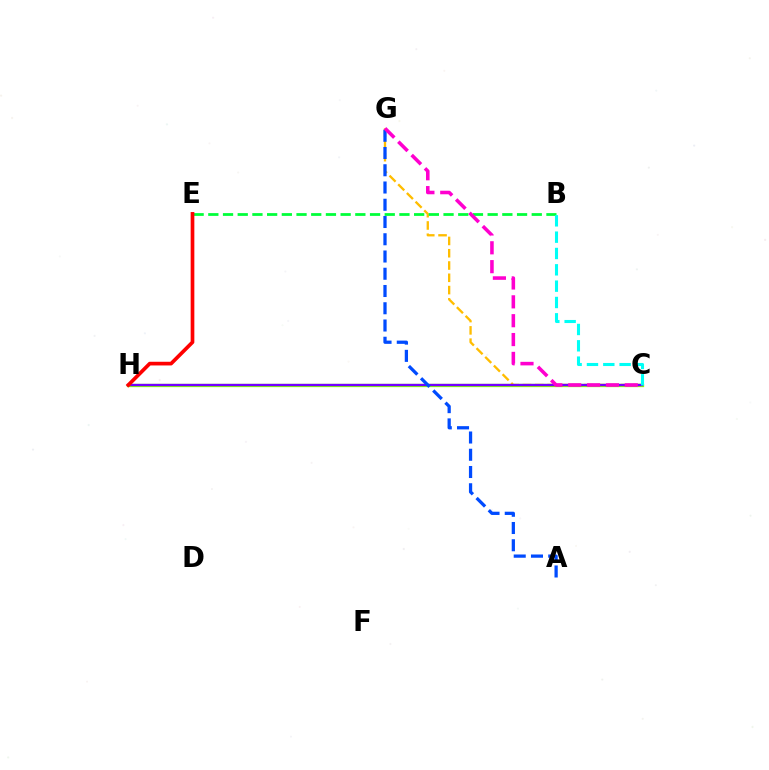{('C', 'H'): [{'color': '#84ff00', 'line_style': 'solid', 'thickness': 2.36}, {'color': '#7200ff', 'line_style': 'solid', 'thickness': 1.67}], ('C', 'G'): [{'color': '#ffbd00', 'line_style': 'dashed', 'thickness': 1.67}, {'color': '#ff00cf', 'line_style': 'dashed', 'thickness': 2.56}], ('B', 'E'): [{'color': '#00ff39', 'line_style': 'dashed', 'thickness': 2.0}], ('A', 'G'): [{'color': '#004bff', 'line_style': 'dashed', 'thickness': 2.34}], ('B', 'C'): [{'color': '#00fff6', 'line_style': 'dashed', 'thickness': 2.22}], ('E', 'H'): [{'color': '#ff0000', 'line_style': 'solid', 'thickness': 2.65}]}